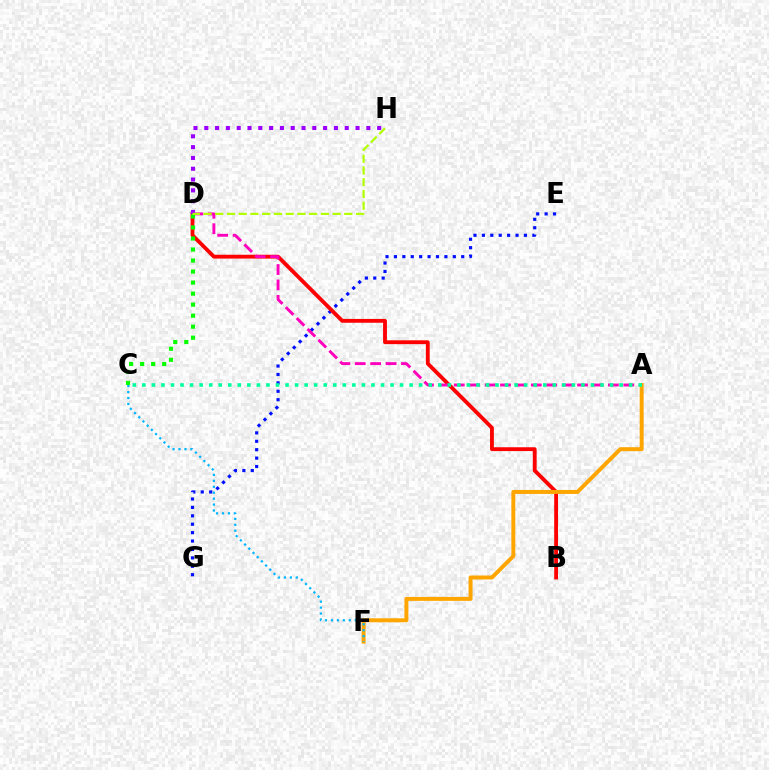{('E', 'G'): [{'color': '#0010ff', 'line_style': 'dotted', 'thickness': 2.29}], ('B', 'D'): [{'color': '#ff0000', 'line_style': 'solid', 'thickness': 2.76}], ('A', 'D'): [{'color': '#ff00bd', 'line_style': 'dashed', 'thickness': 2.09}], ('A', 'F'): [{'color': '#ffa500', 'line_style': 'solid', 'thickness': 2.85}], ('C', 'F'): [{'color': '#00b5ff', 'line_style': 'dotted', 'thickness': 1.62}], ('C', 'D'): [{'color': '#08ff00', 'line_style': 'dotted', 'thickness': 2.99}], ('A', 'C'): [{'color': '#00ff9d', 'line_style': 'dotted', 'thickness': 2.59}], ('D', 'H'): [{'color': '#9b00ff', 'line_style': 'dotted', 'thickness': 2.94}, {'color': '#b3ff00', 'line_style': 'dashed', 'thickness': 1.59}]}